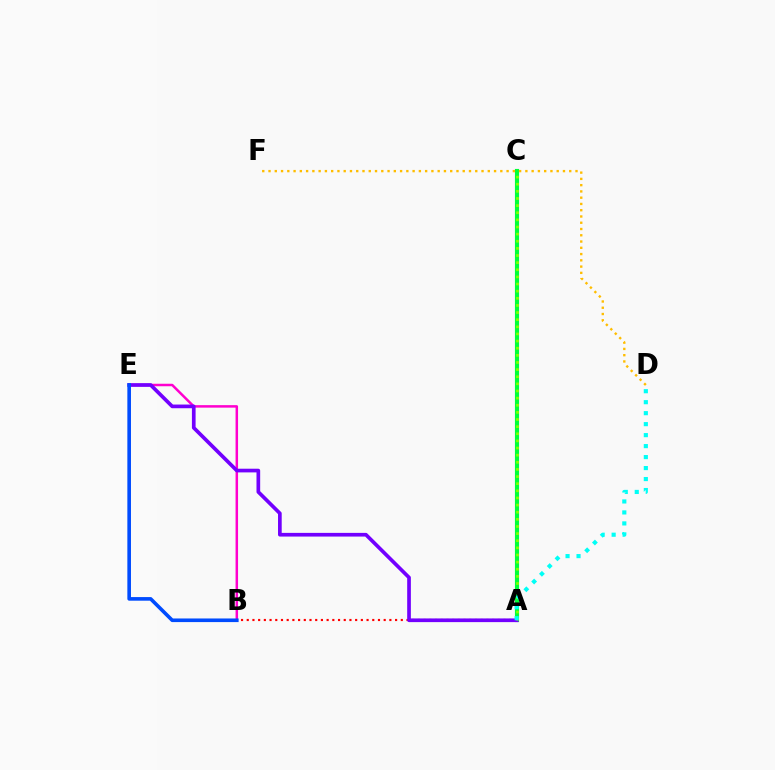{('A', 'B'): [{'color': '#ff0000', 'line_style': 'dotted', 'thickness': 1.55}], ('B', 'E'): [{'color': '#ff00cf', 'line_style': 'solid', 'thickness': 1.8}, {'color': '#004bff', 'line_style': 'solid', 'thickness': 2.61}], ('A', 'C'): [{'color': '#00ff39', 'line_style': 'solid', 'thickness': 2.98}, {'color': '#84ff00', 'line_style': 'dotted', 'thickness': 1.94}], ('A', 'E'): [{'color': '#7200ff', 'line_style': 'solid', 'thickness': 2.65}], ('D', 'F'): [{'color': '#ffbd00', 'line_style': 'dotted', 'thickness': 1.7}], ('A', 'D'): [{'color': '#00fff6', 'line_style': 'dotted', 'thickness': 2.98}]}